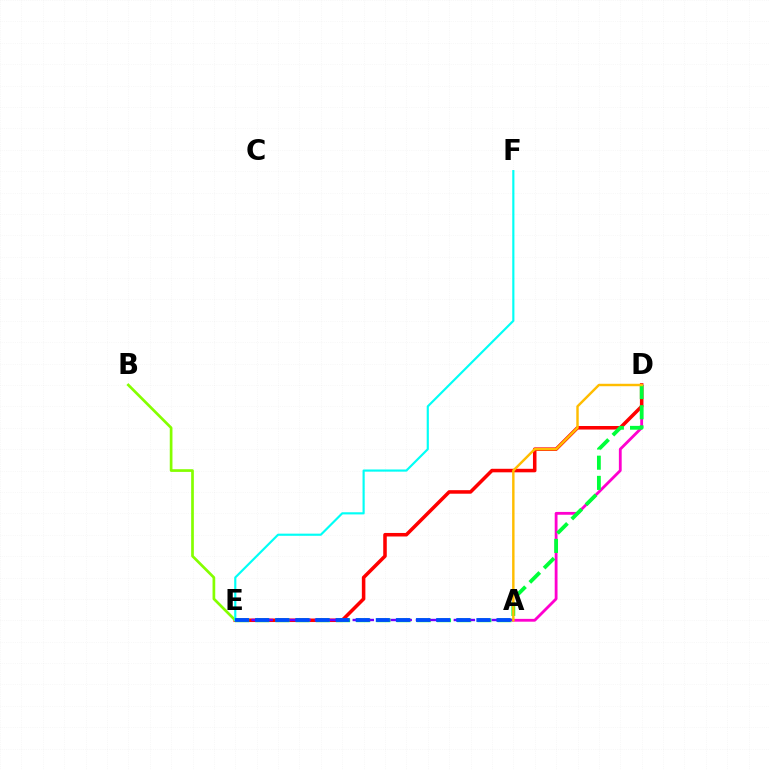{('A', 'D'): [{'color': '#ff00cf', 'line_style': 'solid', 'thickness': 2.03}, {'color': '#ffbd00', 'line_style': 'solid', 'thickness': 1.75}], ('D', 'E'): [{'color': '#ff0000', 'line_style': 'solid', 'thickness': 2.55}, {'color': '#00ff39', 'line_style': 'dashed', 'thickness': 2.74}], ('B', 'E'): [{'color': '#84ff00', 'line_style': 'solid', 'thickness': 1.94}], ('A', 'E'): [{'color': '#7200ff', 'line_style': 'dashed', 'thickness': 1.72}, {'color': '#004bff', 'line_style': 'dashed', 'thickness': 2.73}], ('E', 'F'): [{'color': '#00fff6', 'line_style': 'solid', 'thickness': 1.55}]}